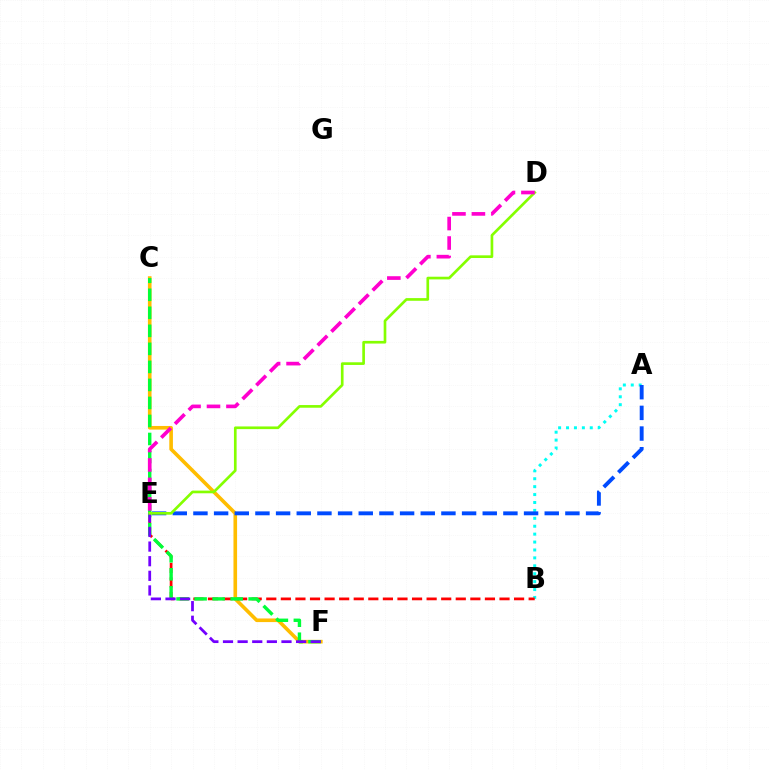{('C', 'F'): [{'color': '#ffbd00', 'line_style': 'solid', 'thickness': 2.61}, {'color': '#00ff39', 'line_style': 'dashed', 'thickness': 2.45}], ('A', 'B'): [{'color': '#00fff6', 'line_style': 'dotted', 'thickness': 2.15}], ('B', 'E'): [{'color': '#ff0000', 'line_style': 'dashed', 'thickness': 1.98}], ('E', 'F'): [{'color': '#7200ff', 'line_style': 'dashed', 'thickness': 1.99}], ('A', 'E'): [{'color': '#004bff', 'line_style': 'dashed', 'thickness': 2.81}], ('D', 'E'): [{'color': '#84ff00', 'line_style': 'solid', 'thickness': 1.92}, {'color': '#ff00cf', 'line_style': 'dashed', 'thickness': 2.64}]}